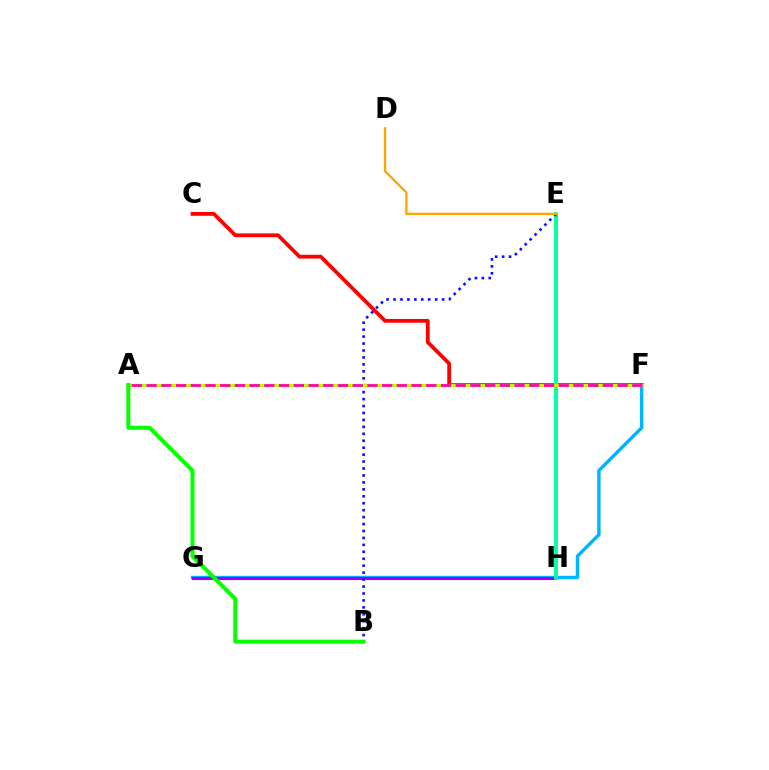{('F', 'G'): [{'color': '#00b5ff', 'line_style': 'solid', 'thickness': 2.45}], ('C', 'F'): [{'color': '#ff0000', 'line_style': 'solid', 'thickness': 2.72}], ('G', 'H'): [{'color': '#9b00ff', 'line_style': 'solid', 'thickness': 2.25}], ('E', 'H'): [{'color': '#00ff9d', 'line_style': 'solid', 'thickness': 2.76}], ('B', 'E'): [{'color': '#0010ff', 'line_style': 'dotted', 'thickness': 1.89}], ('A', 'F'): [{'color': '#b3ff00', 'line_style': 'solid', 'thickness': 2.34}, {'color': '#ff00bd', 'line_style': 'dashed', 'thickness': 2.0}], ('D', 'E'): [{'color': '#ffa500', 'line_style': 'solid', 'thickness': 1.67}], ('A', 'B'): [{'color': '#08ff00', 'line_style': 'solid', 'thickness': 2.89}]}